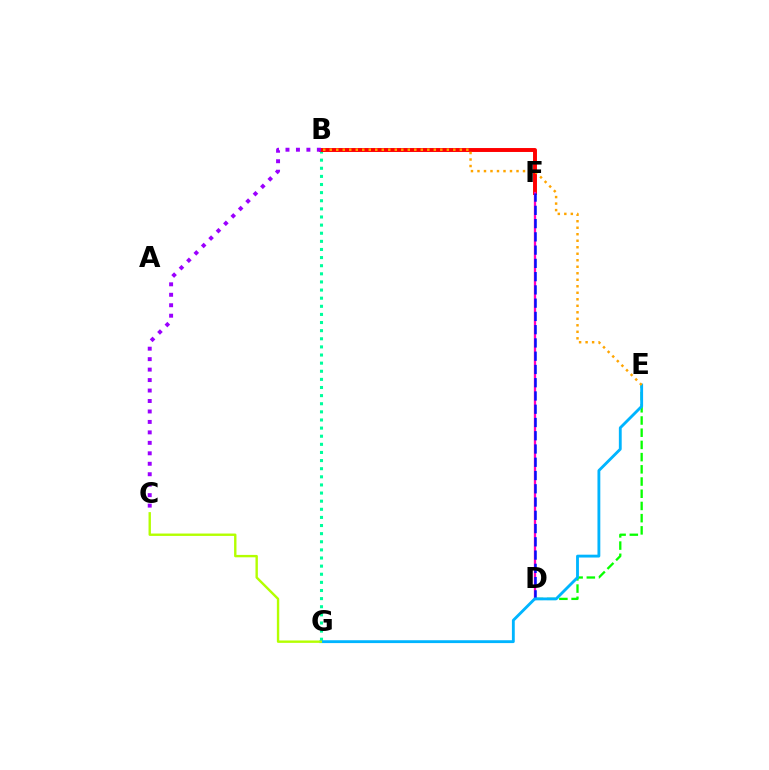{('B', 'G'): [{'color': '#00ff9d', 'line_style': 'dotted', 'thickness': 2.21}], ('B', 'F'): [{'color': '#ff0000', 'line_style': 'solid', 'thickness': 2.83}], ('B', 'C'): [{'color': '#9b00ff', 'line_style': 'dotted', 'thickness': 2.84}], ('D', 'F'): [{'color': '#ff00bd', 'line_style': 'solid', 'thickness': 1.65}, {'color': '#0010ff', 'line_style': 'dashed', 'thickness': 1.8}], ('D', 'E'): [{'color': '#08ff00', 'line_style': 'dashed', 'thickness': 1.66}], ('E', 'G'): [{'color': '#00b5ff', 'line_style': 'solid', 'thickness': 2.05}], ('B', 'E'): [{'color': '#ffa500', 'line_style': 'dotted', 'thickness': 1.77}], ('C', 'G'): [{'color': '#b3ff00', 'line_style': 'solid', 'thickness': 1.72}]}